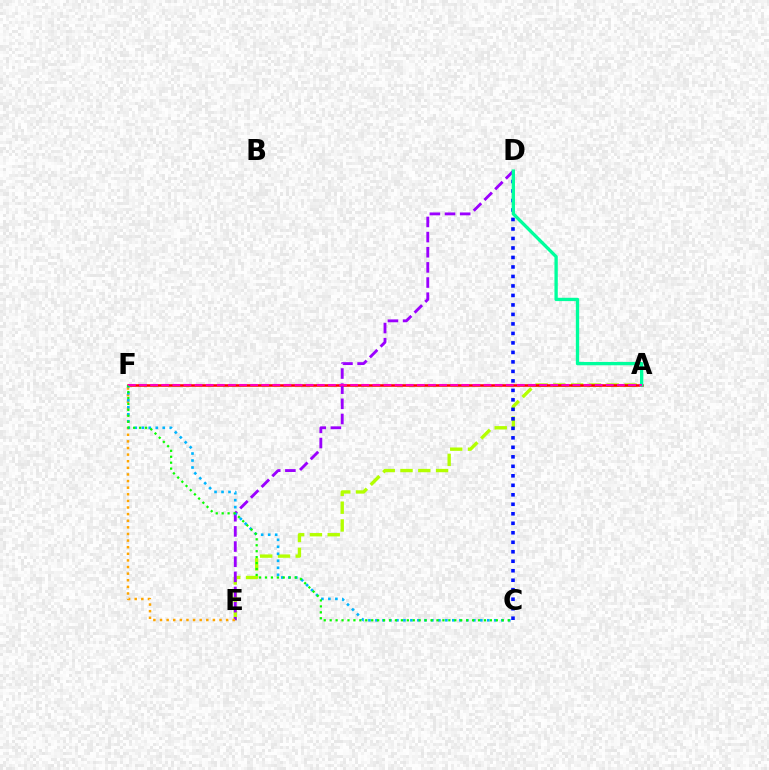{('A', 'E'): [{'color': '#b3ff00', 'line_style': 'dashed', 'thickness': 2.42}], ('A', 'F'): [{'color': '#ff0000', 'line_style': 'solid', 'thickness': 1.83}, {'color': '#ff00bd', 'line_style': 'dashed', 'thickness': 1.51}], ('C', 'D'): [{'color': '#0010ff', 'line_style': 'dotted', 'thickness': 2.58}], ('D', 'E'): [{'color': '#9b00ff', 'line_style': 'dashed', 'thickness': 2.06}], ('E', 'F'): [{'color': '#ffa500', 'line_style': 'dotted', 'thickness': 1.8}], ('A', 'D'): [{'color': '#00ff9d', 'line_style': 'solid', 'thickness': 2.39}], ('C', 'F'): [{'color': '#00b5ff', 'line_style': 'dotted', 'thickness': 1.9}, {'color': '#08ff00', 'line_style': 'dotted', 'thickness': 1.61}]}